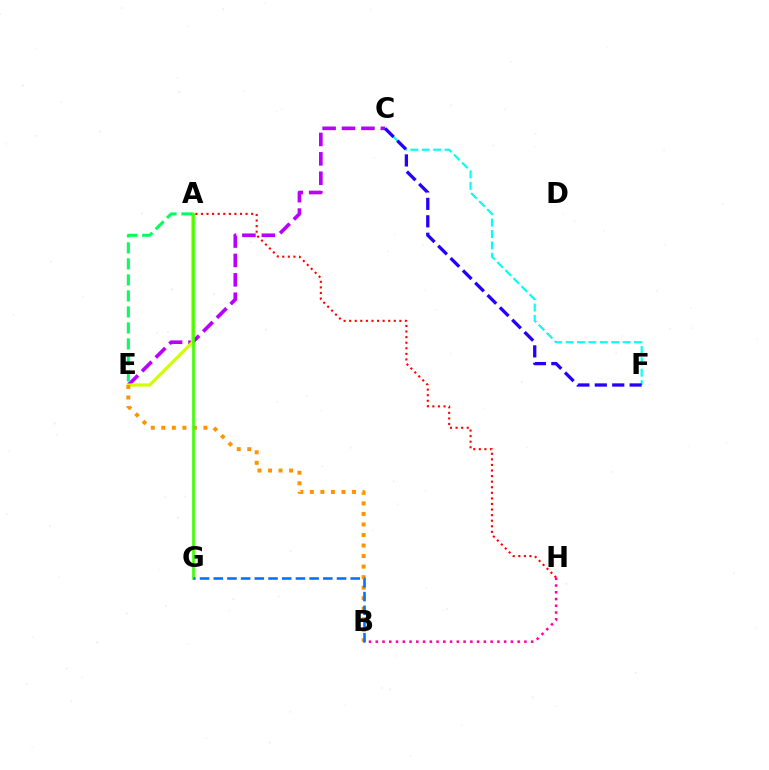{('C', 'E'): [{'color': '#b900ff', 'line_style': 'dashed', 'thickness': 2.64}], ('C', 'F'): [{'color': '#00fff6', 'line_style': 'dashed', 'thickness': 1.55}, {'color': '#2500ff', 'line_style': 'dashed', 'thickness': 2.37}], ('A', 'E'): [{'color': '#d1ff00', 'line_style': 'solid', 'thickness': 2.28}, {'color': '#00ff5c', 'line_style': 'dashed', 'thickness': 2.17}], ('B', 'E'): [{'color': '#ff9400', 'line_style': 'dotted', 'thickness': 2.86}], ('B', 'H'): [{'color': '#ff00ac', 'line_style': 'dotted', 'thickness': 1.84}], ('A', 'G'): [{'color': '#3dff00', 'line_style': 'solid', 'thickness': 1.9}], ('B', 'G'): [{'color': '#0074ff', 'line_style': 'dashed', 'thickness': 1.86}], ('A', 'H'): [{'color': '#ff0000', 'line_style': 'dotted', 'thickness': 1.52}]}